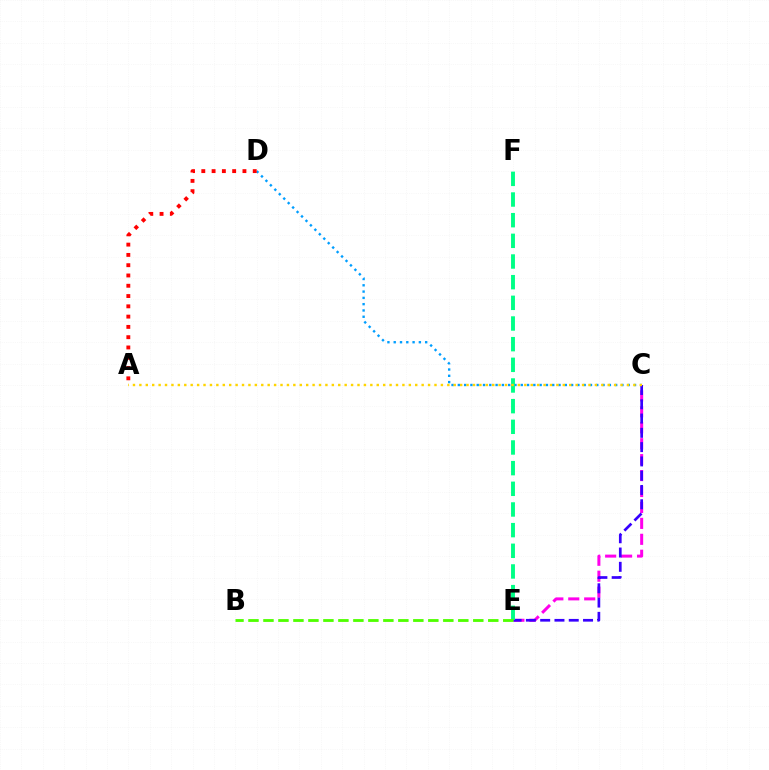{('C', 'D'): [{'color': '#009eff', 'line_style': 'dotted', 'thickness': 1.71}], ('C', 'E'): [{'color': '#ff00ed', 'line_style': 'dashed', 'thickness': 2.16}, {'color': '#3700ff', 'line_style': 'dashed', 'thickness': 1.94}], ('E', 'F'): [{'color': '#00ff86', 'line_style': 'dashed', 'thickness': 2.81}], ('A', 'D'): [{'color': '#ff0000', 'line_style': 'dotted', 'thickness': 2.79}], ('A', 'C'): [{'color': '#ffd500', 'line_style': 'dotted', 'thickness': 1.74}], ('B', 'E'): [{'color': '#4fff00', 'line_style': 'dashed', 'thickness': 2.04}]}